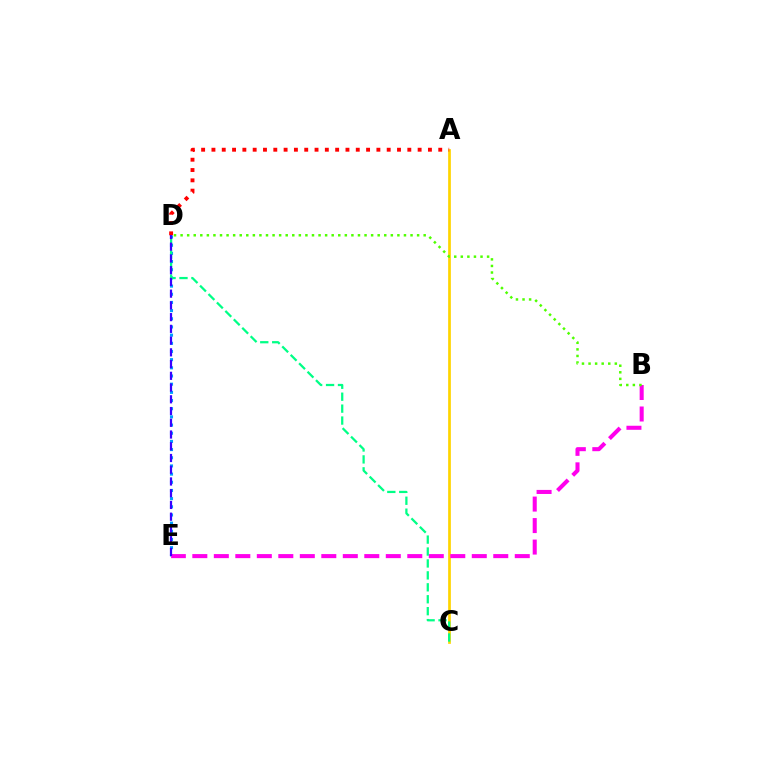{('A', 'C'): [{'color': '#ffd500', 'line_style': 'solid', 'thickness': 1.96}], ('D', 'E'): [{'color': '#009eff', 'line_style': 'dotted', 'thickness': 2.22}, {'color': '#3700ff', 'line_style': 'dashed', 'thickness': 1.59}], ('B', 'E'): [{'color': '#ff00ed', 'line_style': 'dashed', 'thickness': 2.92}], ('B', 'D'): [{'color': '#4fff00', 'line_style': 'dotted', 'thickness': 1.79}], ('A', 'D'): [{'color': '#ff0000', 'line_style': 'dotted', 'thickness': 2.8}], ('C', 'D'): [{'color': '#00ff86', 'line_style': 'dashed', 'thickness': 1.62}]}